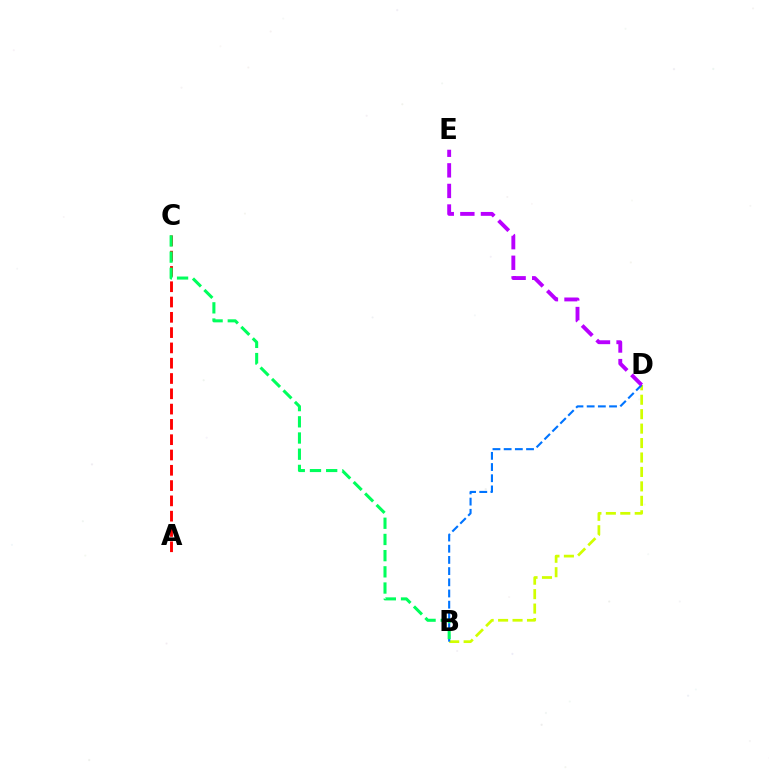{('B', 'D'): [{'color': '#d1ff00', 'line_style': 'dashed', 'thickness': 1.96}, {'color': '#0074ff', 'line_style': 'dashed', 'thickness': 1.52}], ('A', 'C'): [{'color': '#ff0000', 'line_style': 'dashed', 'thickness': 2.08}], ('B', 'C'): [{'color': '#00ff5c', 'line_style': 'dashed', 'thickness': 2.2}], ('D', 'E'): [{'color': '#b900ff', 'line_style': 'dashed', 'thickness': 2.8}]}